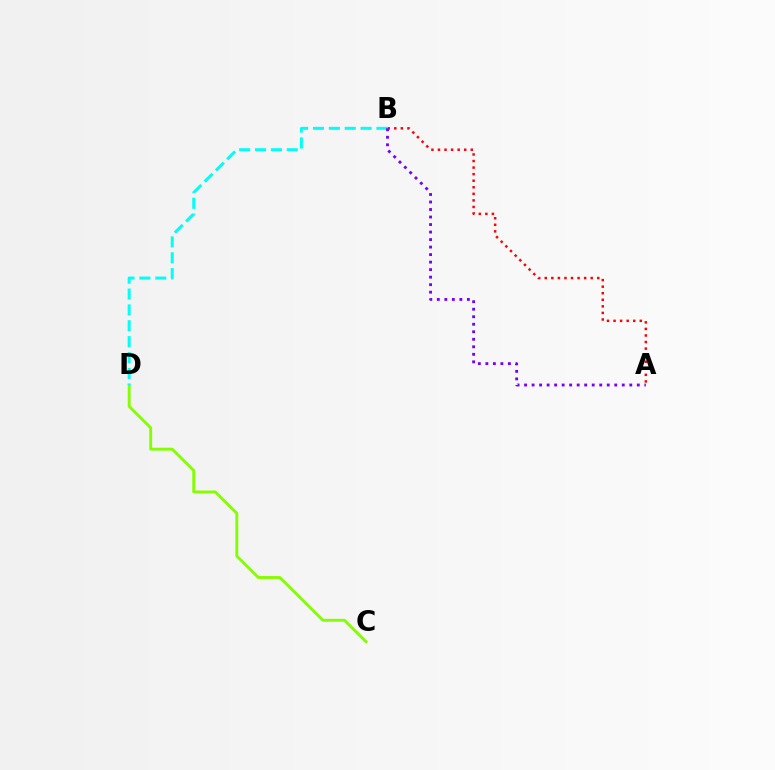{('C', 'D'): [{'color': '#84ff00', 'line_style': 'solid', 'thickness': 2.08}], ('A', 'B'): [{'color': '#ff0000', 'line_style': 'dotted', 'thickness': 1.78}, {'color': '#7200ff', 'line_style': 'dotted', 'thickness': 2.04}], ('B', 'D'): [{'color': '#00fff6', 'line_style': 'dashed', 'thickness': 2.16}]}